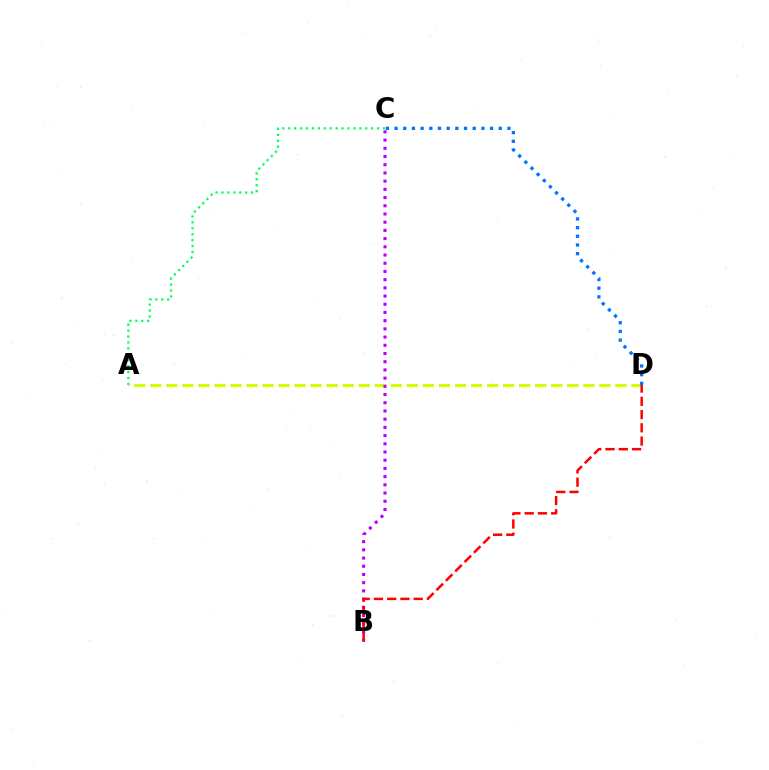{('A', 'D'): [{'color': '#d1ff00', 'line_style': 'dashed', 'thickness': 2.18}], ('A', 'C'): [{'color': '#00ff5c', 'line_style': 'dotted', 'thickness': 1.61}], ('C', 'D'): [{'color': '#0074ff', 'line_style': 'dotted', 'thickness': 2.36}], ('B', 'C'): [{'color': '#b900ff', 'line_style': 'dotted', 'thickness': 2.23}], ('B', 'D'): [{'color': '#ff0000', 'line_style': 'dashed', 'thickness': 1.8}]}